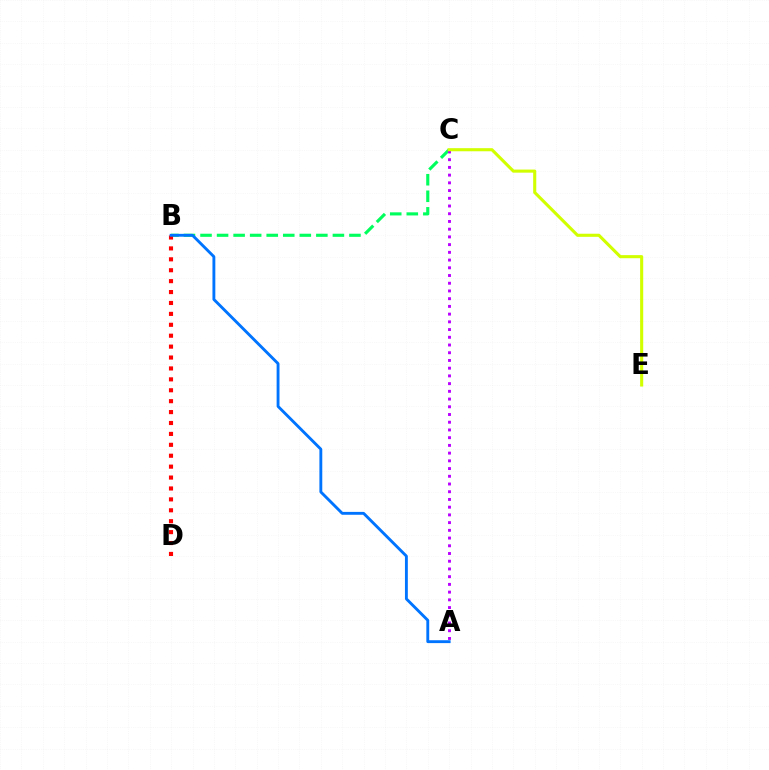{('B', 'C'): [{'color': '#00ff5c', 'line_style': 'dashed', 'thickness': 2.25}], ('A', 'C'): [{'color': '#b900ff', 'line_style': 'dotted', 'thickness': 2.1}], ('B', 'D'): [{'color': '#ff0000', 'line_style': 'dotted', 'thickness': 2.96}], ('A', 'B'): [{'color': '#0074ff', 'line_style': 'solid', 'thickness': 2.07}], ('C', 'E'): [{'color': '#d1ff00', 'line_style': 'solid', 'thickness': 2.23}]}